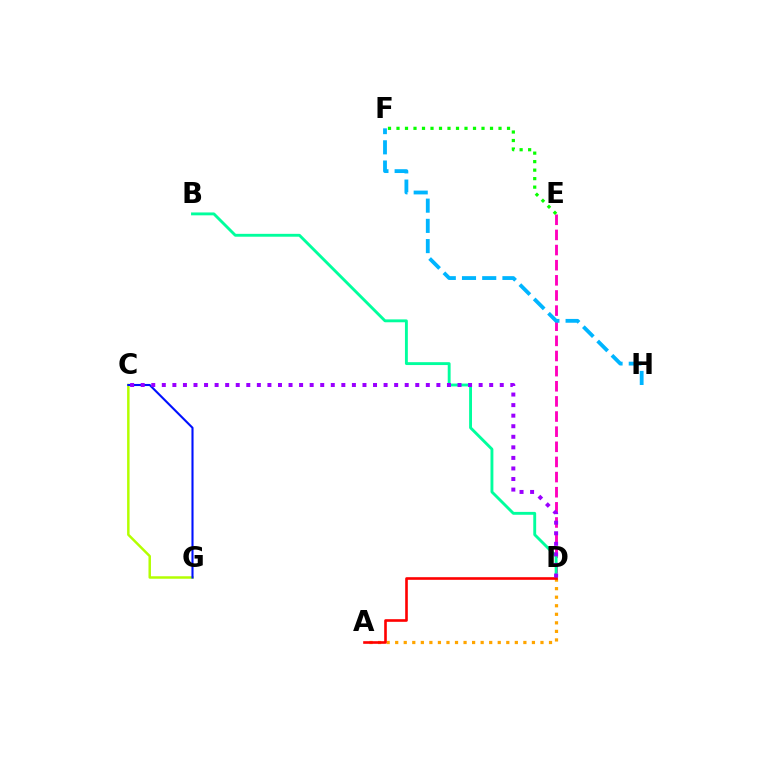{('D', 'E'): [{'color': '#ff00bd', 'line_style': 'dashed', 'thickness': 2.06}], ('A', 'D'): [{'color': '#ffa500', 'line_style': 'dotted', 'thickness': 2.32}, {'color': '#ff0000', 'line_style': 'solid', 'thickness': 1.89}], ('B', 'D'): [{'color': '#00ff9d', 'line_style': 'solid', 'thickness': 2.07}], ('C', 'G'): [{'color': '#b3ff00', 'line_style': 'solid', 'thickness': 1.78}, {'color': '#0010ff', 'line_style': 'solid', 'thickness': 1.51}], ('C', 'D'): [{'color': '#9b00ff', 'line_style': 'dotted', 'thickness': 2.87}], ('E', 'F'): [{'color': '#08ff00', 'line_style': 'dotted', 'thickness': 2.31}], ('F', 'H'): [{'color': '#00b5ff', 'line_style': 'dashed', 'thickness': 2.75}]}